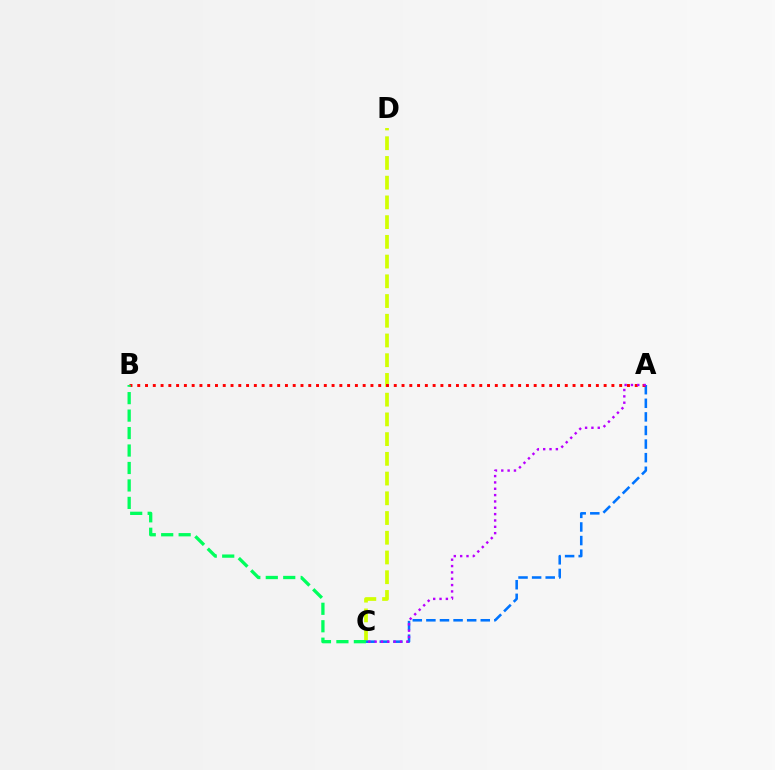{('C', 'D'): [{'color': '#d1ff00', 'line_style': 'dashed', 'thickness': 2.68}], ('A', 'C'): [{'color': '#0074ff', 'line_style': 'dashed', 'thickness': 1.85}, {'color': '#b900ff', 'line_style': 'dotted', 'thickness': 1.72}], ('A', 'B'): [{'color': '#ff0000', 'line_style': 'dotted', 'thickness': 2.11}], ('B', 'C'): [{'color': '#00ff5c', 'line_style': 'dashed', 'thickness': 2.37}]}